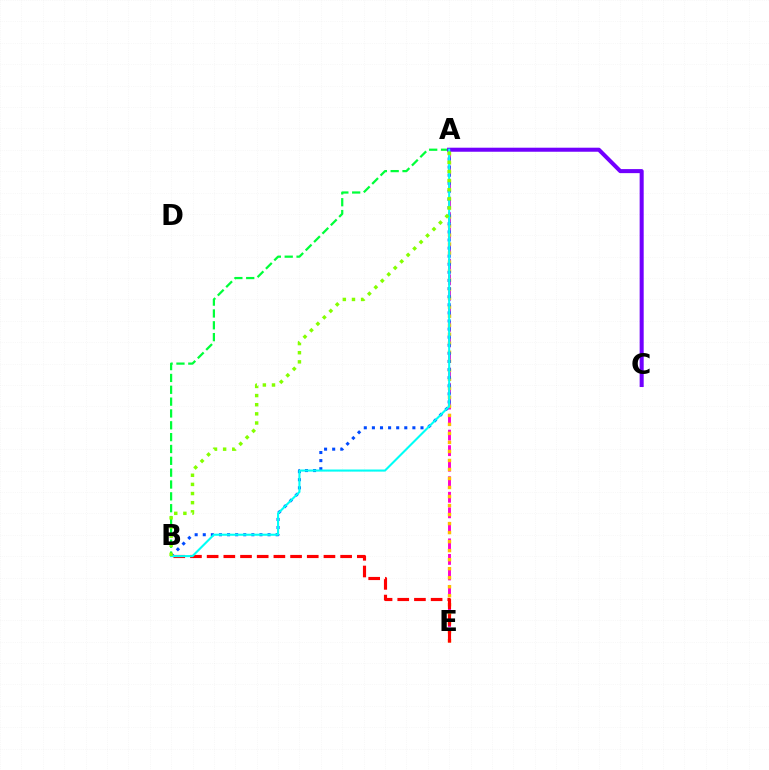{('A', 'B'): [{'color': '#00ff39', 'line_style': 'dashed', 'thickness': 1.61}, {'color': '#004bff', 'line_style': 'dotted', 'thickness': 2.2}, {'color': '#00fff6', 'line_style': 'solid', 'thickness': 1.5}, {'color': '#84ff00', 'line_style': 'dotted', 'thickness': 2.48}], ('A', 'E'): [{'color': '#ff00cf', 'line_style': 'dashed', 'thickness': 2.11}, {'color': '#ffbd00', 'line_style': 'dotted', 'thickness': 2.45}], ('B', 'E'): [{'color': '#ff0000', 'line_style': 'dashed', 'thickness': 2.27}], ('A', 'C'): [{'color': '#7200ff', 'line_style': 'solid', 'thickness': 2.91}]}